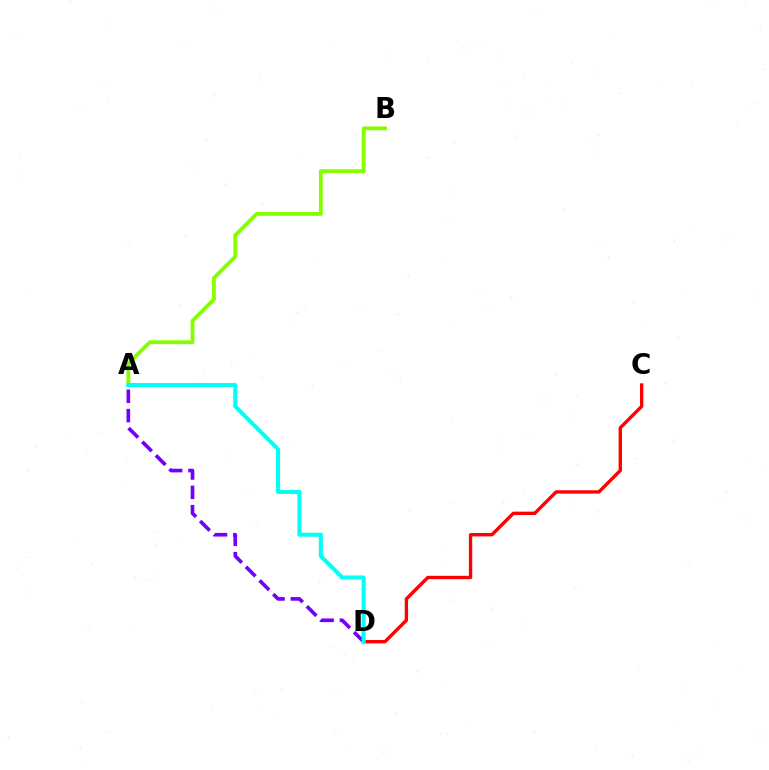{('C', 'D'): [{'color': '#ff0000', 'line_style': 'solid', 'thickness': 2.42}], ('A', 'D'): [{'color': '#7200ff', 'line_style': 'dashed', 'thickness': 2.62}, {'color': '#00fff6', 'line_style': 'solid', 'thickness': 2.91}], ('A', 'B'): [{'color': '#84ff00', 'line_style': 'solid', 'thickness': 2.76}]}